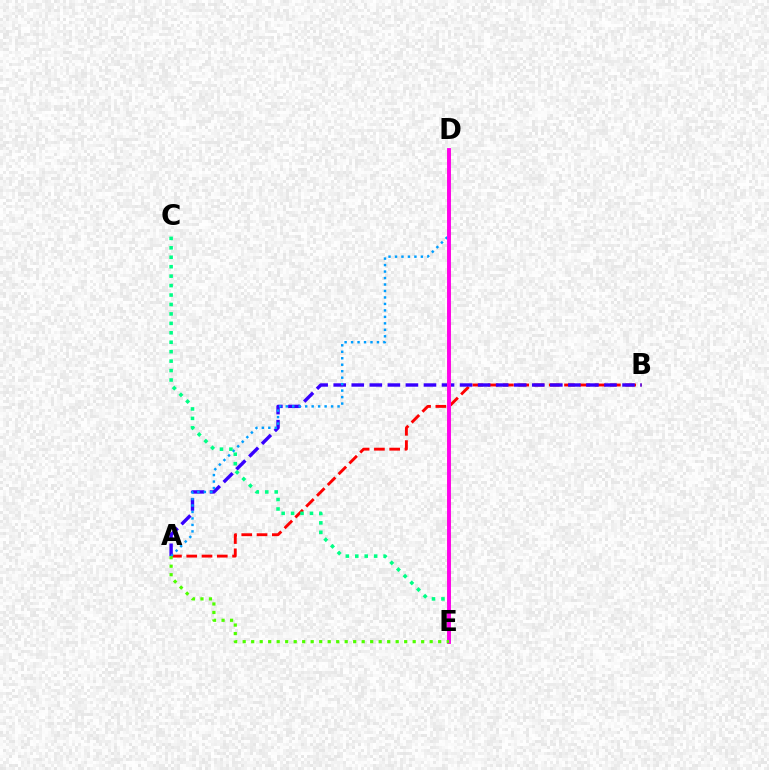{('A', 'B'): [{'color': '#ff0000', 'line_style': 'dashed', 'thickness': 2.08}, {'color': '#3700ff', 'line_style': 'dashed', 'thickness': 2.45}], ('D', 'E'): [{'color': '#ffd500', 'line_style': 'dashed', 'thickness': 2.6}, {'color': '#ff00ed', 'line_style': 'solid', 'thickness': 2.79}], ('A', 'D'): [{'color': '#009eff', 'line_style': 'dotted', 'thickness': 1.76}], ('C', 'E'): [{'color': '#00ff86', 'line_style': 'dotted', 'thickness': 2.57}], ('A', 'E'): [{'color': '#4fff00', 'line_style': 'dotted', 'thickness': 2.31}]}